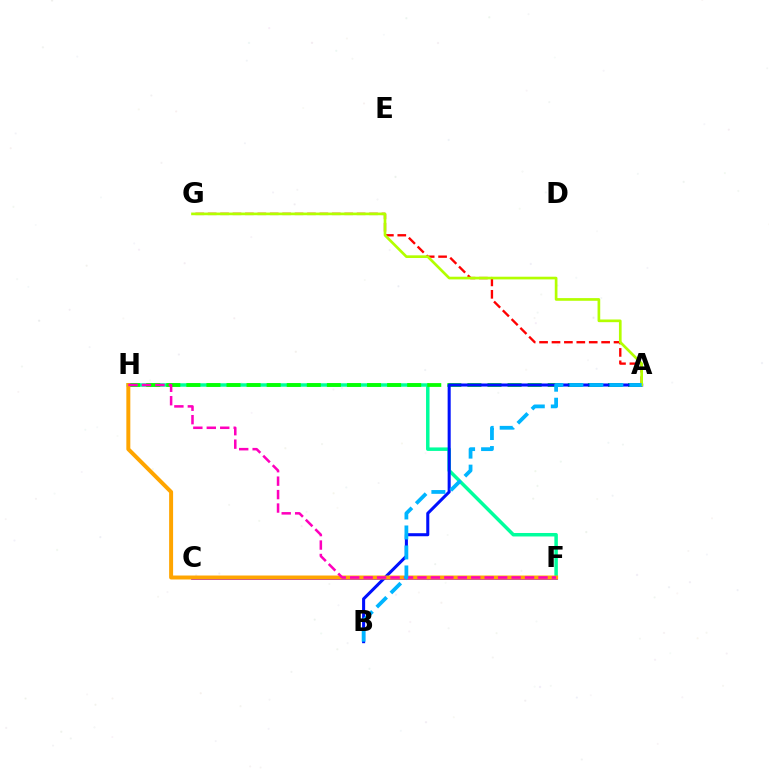{('F', 'H'): [{'color': '#00ff9d', 'line_style': 'solid', 'thickness': 2.51}, {'color': '#ffa500', 'line_style': 'solid', 'thickness': 2.86}, {'color': '#ff00bd', 'line_style': 'dashed', 'thickness': 1.83}], ('A', 'G'): [{'color': '#ff0000', 'line_style': 'dashed', 'thickness': 1.69}, {'color': '#b3ff00', 'line_style': 'solid', 'thickness': 1.93}], ('A', 'H'): [{'color': '#08ff00', 'line_style': 'dashed', 'thickness': 2.73}], ('C', 'F'): [{'color': '#9b00ff', 'line_style': 'solid', 'thickness': 2.71}], ('A', 'B'): [{'color': '#0010ff', 'line_style': 'solid', 'thickness': 2.2}, {'color': '#00b5ff', 'line_style': 'dashed', 'thickness': 2.72}]}